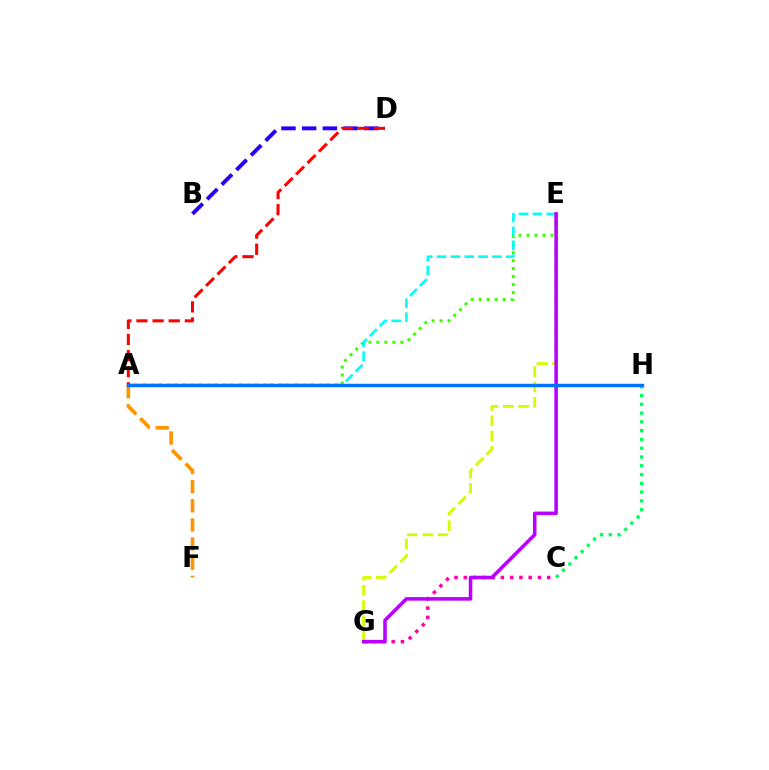{('C', 'G'): [{'color': '#ff00ac', 'line_style': 'dotted', 'thickness': 2.52}], ('A', 'E'): [{'color': '#3dff00', 'line_style': 'dotted', 'thickness': 2.17}, {'color': '#00fff6', 'line_style': 'dashed', 'thickness': 1.88}], ('B', 'D'): [{'color': '#2500ff', 'line_style': 'dashed', 'thickness': 2.81}], ('E', 'G'): [{'color': '#d1ff00', 'line_style': 'dashed', 'thickness': 2.08}, {'color': '#b900ff', 'line_style': 'solid', 'thickness': 2.55}], ('A', 'F'): [{'color': '#ff9400', 'line_style': 'dashed', 'thickness': 2.6}], ('A', 'D'): [{'color': '#ff0000', 'line_style': 'dashed', 'thickness': 2.19}], ('C', 'H'): [{'color': '#00ff5c', 'line_style': 'dotted', 'thickness': 2.39}], ('A', 'H'): [{'color': '#0074ff', 'line_style': 'solid', 'thickness': 2.47}]}